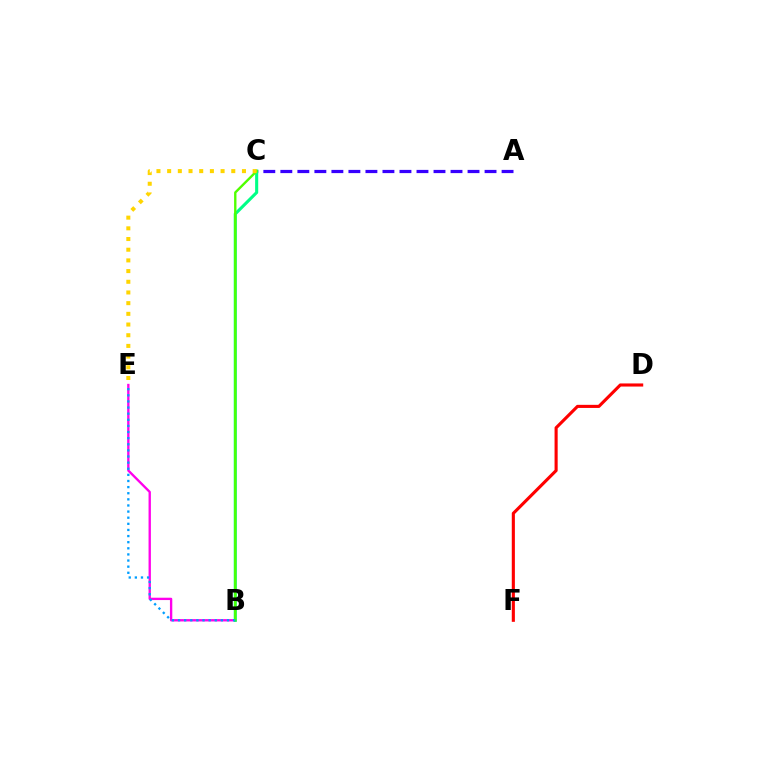{('A', 'C'): [{'color': '#3700ff', 'line_style': 'dashed', 'thickness': 2.31}], ('B', 'E'): [{'color': '#ff00ed', 'line_style': 'solid', 'thickness': 1.69}, {'color': '#009eff', 'line_style': 'dotted', 'thickness': 1.66}], ('B', 'C'): [{'color': '#00ff86', 'line_style': 'solid', 'thickness': 2.22}, {'color': '#4fff00', 'line_style': 'solid', 'thickness': 1.71}], ('D', 'F'): [{'color': '#ff0000', 'line_style': 'solid', 'thickness': 2.24}], ('C', 'E'): [{'color': '#ffd500', 'line_style': 'dotted', 'thickness': 2.9}]}